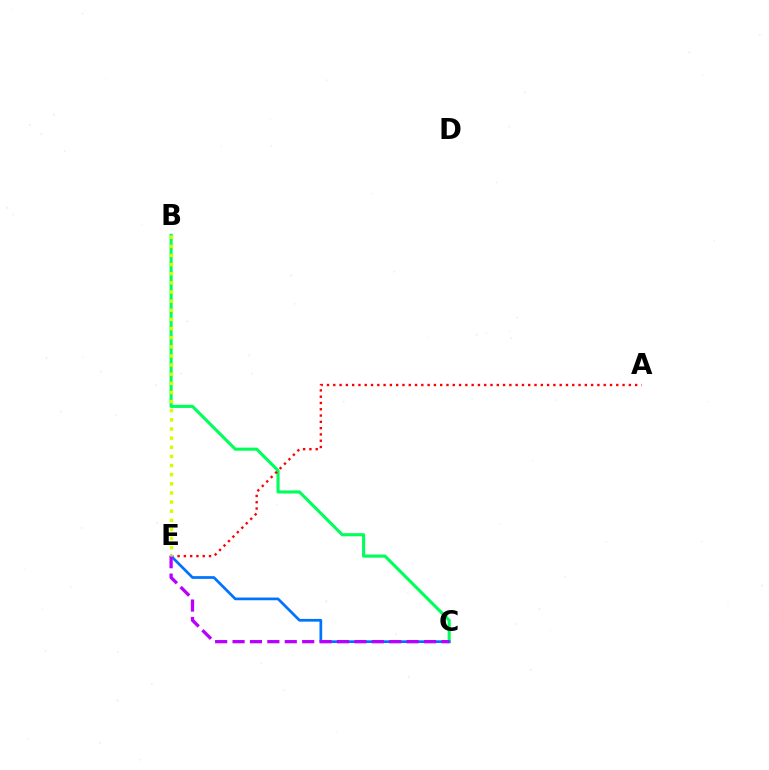{('B', 'C'): [{'color': '#00ff5c', 'line_style': 'solid', 'thickness': 2.23}], ('A', 'E'): [{'color': '#ff0000', 'line_style': 'dotted', 'thickness': 1.71}], ('C', 'E'): [{'color': '#0074ff', 'line_style': 'solid', 'thickness': 1.96}, {'color': '#b900ff', 'line_style': 'dashed', 'thickness': 2.36}], ('B', 'E'): [{'color': '#d1ff00', 'line_style': 'dotted', 'thickness': 2.48}]}